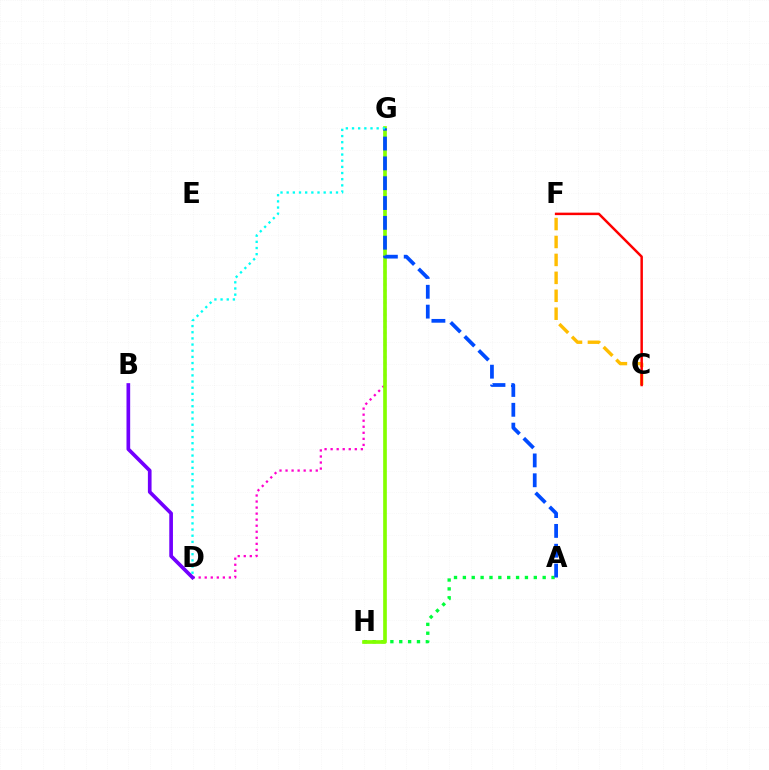{('C', 'F'): [{'color': '#ffbd00', 'line_style': 'dashed', 'thickness': 2.44}, {'color': '#ff0000', 'line_style': 'solid', 'thickness': 1.79}], ('D', 'G'): [{'color': '#ff00cf', 'line_style': 'dotted', 'thickness': 1.64}, {'color': '#00fff6', 'line_style': 'dotted', 'thickness': 1.68}], ('A', 'H'): [{'color': '#00ff39', 'line_style': 'dotted', 'thickness': 2.41}], ('G', 'H'): [{'color': '#84ff00', 'line_style': 'solid', 'thickness': 2.64}], ('A', 'G'): [{'color': '#004bff', 'line_style': 'dashed', 'thickness': 2.69}], ('B', 'D'): [{'color': '#7200ff', 'line_style': 'solid', 'thickness': 2.65}]}